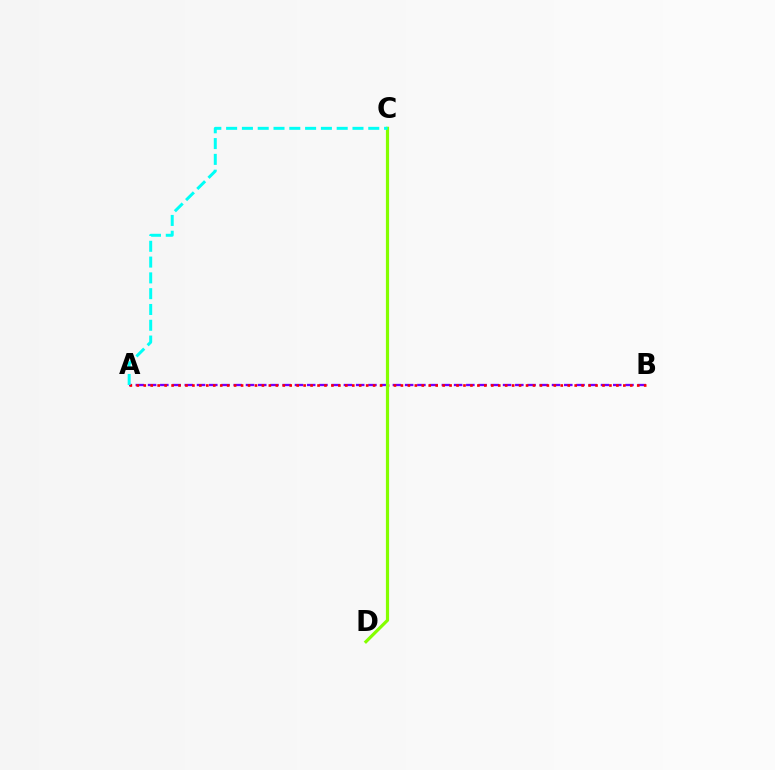{('A', 'B'): [{'color': '#7200ff', 'line_style': 'dashed', 'thickness': 1.66}, {'color': '#ff0000', 'line_style': 'dotted', 'thickness': 1.89}], ('C', 'D'): [{'color': '#84ff00', 'line_style': 'solid', 'thickness': 2.29}], ('A', 'C'): [{'color': '#00fff6', 'line_style': 'dashed', 'thickness': 2.15}]}